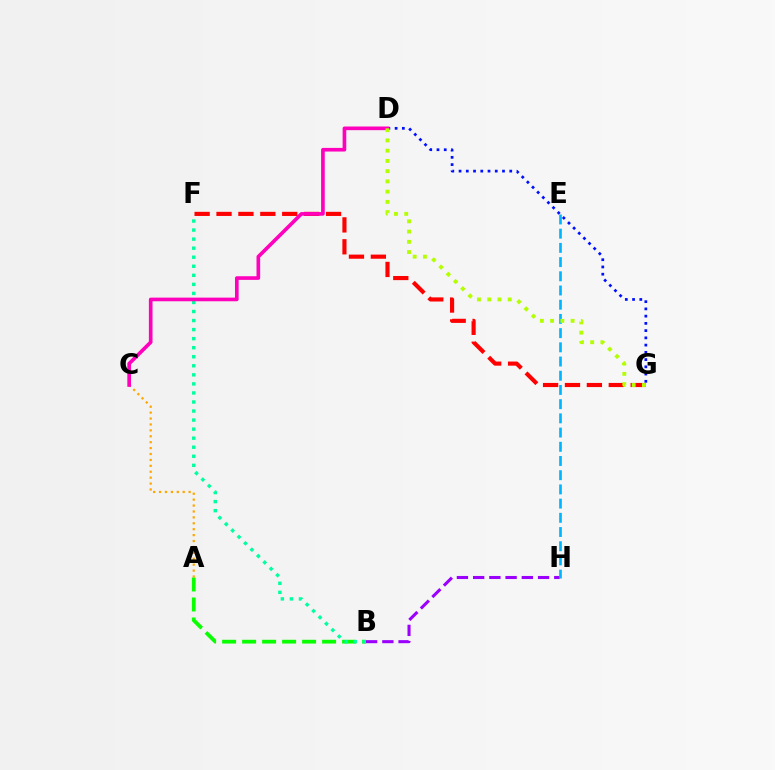{('D', 'G'): [{'color': '#0010ff', 'line_style': 'dotted', 'thickness': 1.97}, {'color': '#b3ff00', 'line_style': 'dotted', 'thickness': 2.78}], ('B', 'H'): [{'color': '#9b00ff', 'line_style': 'dashed', 'thickness': 2.2}], ('E', 'H'): [{'color': '#00b5ff', 'line_style': 'dashed', 'thickness': 1.93}], ('A', 'B'): [{'color': '#08ff00', 'line_style': 'dashed', 'thickness': 2.72}], ('F', 'G'): [{'color': '#ff0000', 'line_style': 'dashed', 'thickness': 2.98}], ('A', 'C'): [{'color': '#ffa500', 'line_style': 'dotted', 'thickness': 1.61}], ('B', 'F'): [{'color': '#00ff9d', 'line_style': 'dotted', 'thickness': 2.46}], ('C', 'D'): [{'color': '#ff00bd', 'line_style': 'solid', 'thickness': 2.63}]}